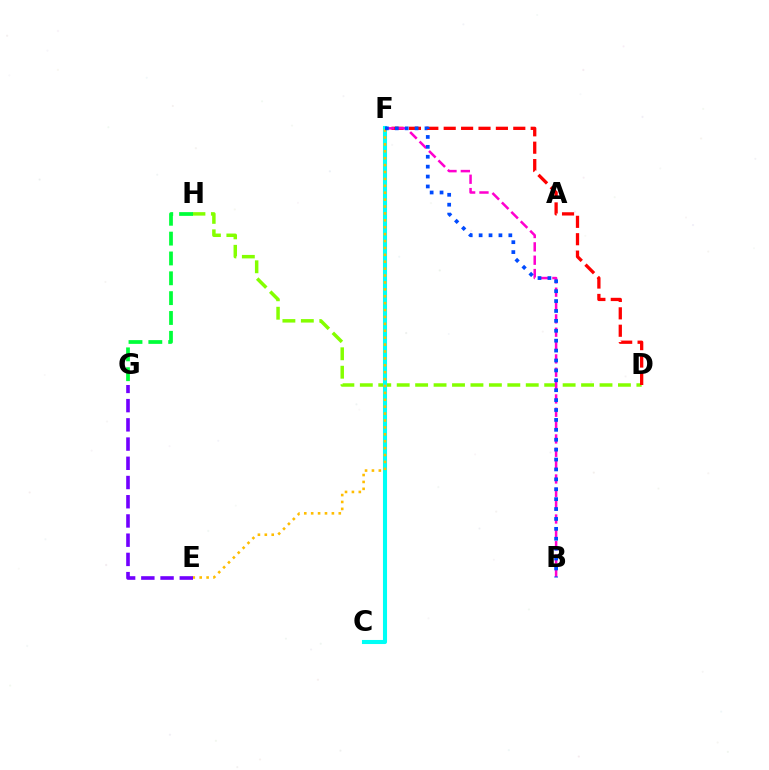{('D', 'H'): [{'color': '#84ff00', 'line_style': 'dashed', 'thickness': 2.5}], ('D', 'F'): [{'color': '#ff0000', 'line_style': 'dashed', 'thickness': 2.36}], ('C', 'F'): [{'color': '#00fff6', 'line_style': 'solid', 'thickness': 2.93}], ('B', 'F'): [{'color': '#ff00cf', 'line_style': 'dashed', 'thickness': 1.81}, {'color': '#004bff', 'line_style': 'dotted', 'thickness': 2.69}], ('G', 'H'): [{'color': '#00ff39', 'line_style': 'dashed', 'thickness': 2.7}], ('E', 'F'): [{'color': '#ffbd00', 'line_style': 'dotted', 'thickness': 1.88}], ('E', 'G'): [{'color': '#7200ff', 'line_style': 'dashed', 'thickness': 2.61}]}